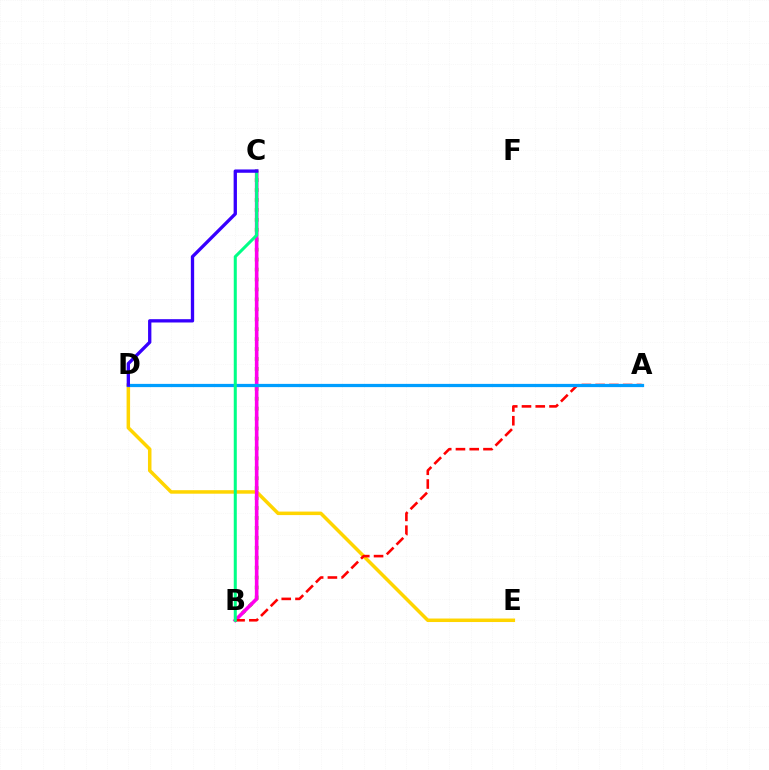{('B', 'C'): [{'color': '#4fff00', 'line_style': 'dotted', 'thickness': 2.7}, {'color': '#ff00ed', 'line_style': 'solid', 'thickness': 2.6}, {'color': '#00ff86', 'line_style': 'solid', 'thickness': 2.19}], ('D', 'E'): [{'color': '#ffd500', 'line_style': 'solid', 'thickness': 2.53}], ('A', 'B'): [{'color': '#ff0000', 'line_style': 'dashed', 'thickness': 1.87}], ('A', 'D'): [{'color': '#009eff', 'line_style': 'solid', 'thickness': 2.33}], ('C', 'D'): [{'color': '#3700ff', 'line_style': 'solid', 'thickness': 2.39}]}